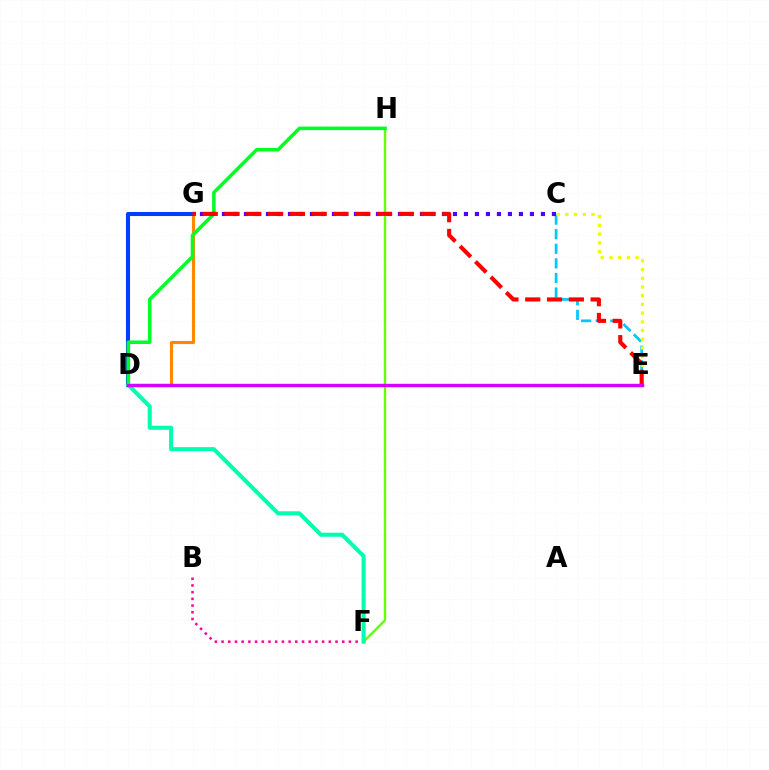{('D', 'G'): [{'color': '#ff8800', 'line_style': 'solid', 'thickness': 2.23}, {'color': '#003fff', 'line_style': 'solid', 'thickness': 2.92}], ('F', 'H'): [{'color': '#66ff00', 'line_style': 'solid', 'thickness': 1.72}], ('C', 'E'): [{'color': '#00c7ff', 'line_style': 'dashed', 'thickness': 1.98}, {'color': '#eeff00', 'line_style': 'dotted', 'thickness': 2.37}], ('D', 'H'): [{'color': '#00ff27', 'line_style': 'solid', 'thickness': 2.55}], ('B', 'F'): [{'color': '#ff00a0', 'line_style': 'dotted', 'thickness': 1.82}], ('C', 'G'): [{'color': '#4f00ff', 'line_style': 'dotted', 'thickness': 2.99}], ('E', 'G'): [{'color': '#ff0000', 'line_style': 'dashed', 'thickness': 2.96}], ('D', 'F'): [{'color': '#00ffaf', 'line_style': 'solid', 'thickness': 2.92}], ('D', 'E'): [{'color': '#d600ff', 'line_style': 'solid', 'thickness': 2.47}]}